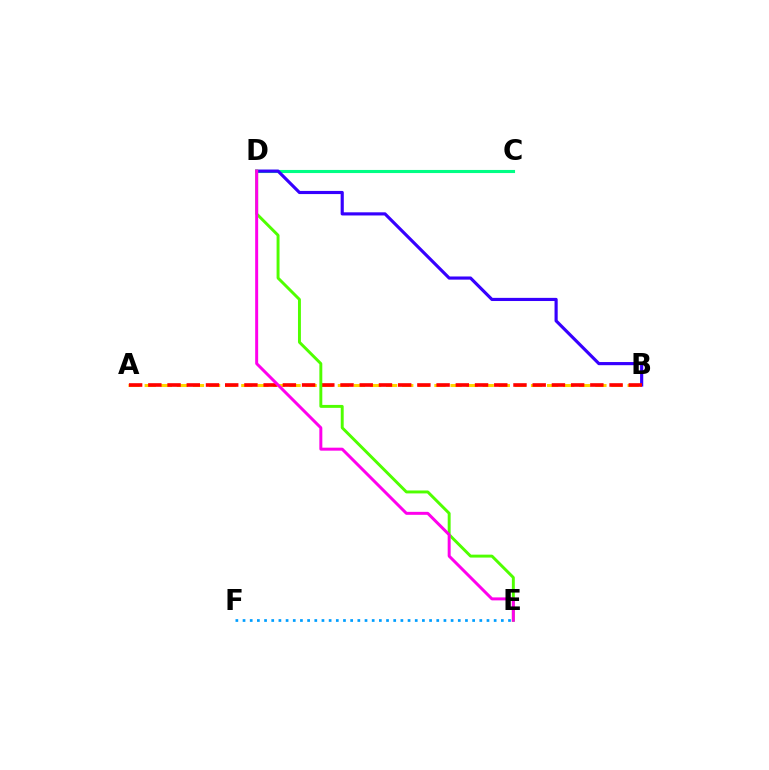{('C', 'D'): [{'color': '#00ff86', 'line_style': 'solid', 'thickness': 2.23}], ('B', 'D'): [{'color': '#3700ff', 'line_style': 'solid', 'thickness': 2.27}], ('E', 'F'): [{'color': '#009eff', 'line_style': 'dotted', 'thickness': 1.95}], ('A', 'B'): [{'color': '#ffd500', 'line_style': 'dashed', 'thickness': 2.19}, {'color': '#ff0000', 'line_style': 'dashed', 'thickness': 2.61}], ('D', 'E'): [{'color': '#4fff00', 'line_style': 'solid', 'thickness': 2.11}, {'color': '#ff00ed', 'line_style': 'solid', 'thickness': 2.14}]}